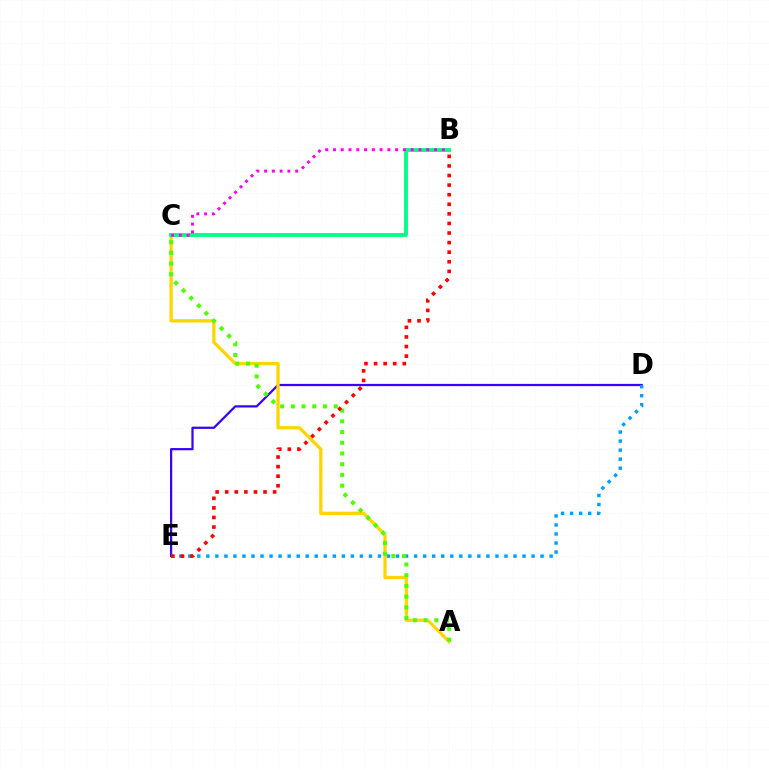{('D', 'E'): [{'color': '#3700ff', 'line_style': 'solid', 'thickness': 1.6}, {'color': '#009eff', 'line_style': 'dotted', 'thickness': 2.45}], ('A', 'C'): [{'color': '#ffd500', 'line_style': 'solid', 'thickness': 2.37}, {'color': '#4fff00', 'line_style': 'dotted', 'thickness': 2.91}], ('B', 'C'): [{'color': '#00ff86', 'line_style': 'solid', 'thickness': 2.77}, {'color': '#ff00ed', 'line_style': 'dotted', 'thickness': 2.11}], ('B', 'E'): [{'color': '#ff0000', 'line_style': 'dotted', 'thickness': 2.6}]}